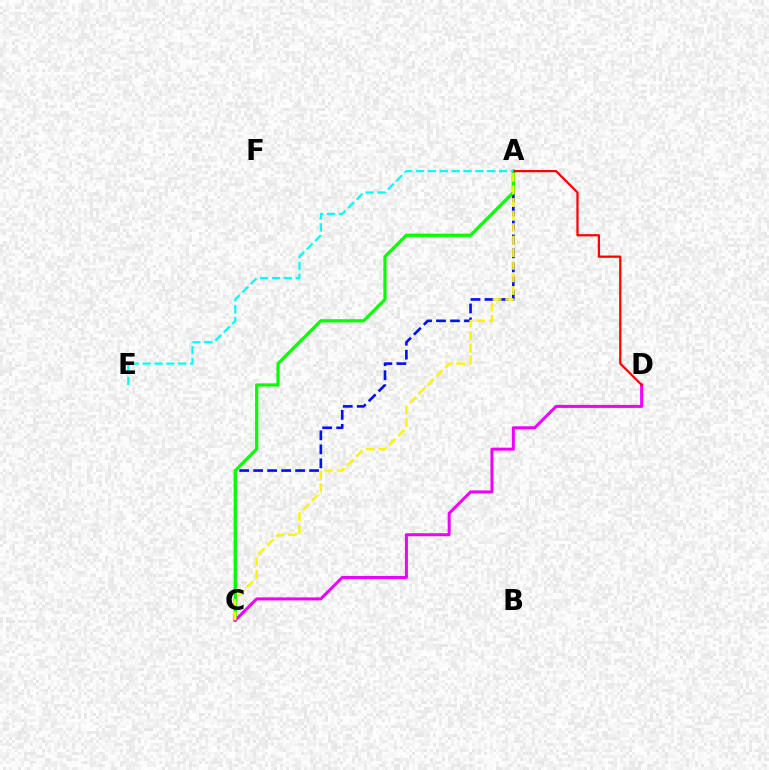{('A', 'C'): [{'color': '#0010ff', 'line_style': 'dashed', 'thickness': 1.9}, {'color': '#08ff00', 'line_style': 'solid', 'thickness': 2.34}, {'color': '#fcf500', 'line_style': 'dashed', 'thickness': 1.71}], ('C', 'D'): [{'color': '#ee00ff', 'line_style': 'solid', 'thickness': 2.17}], ('A', 'D'): [{'color': '#ff0000', 'line_style': 'solid', 'thickness': 1.62}], ('A', 'E'): [{'color': '#00fff6', 'line_style': 'dashed', 'thickness': 1.61}]}